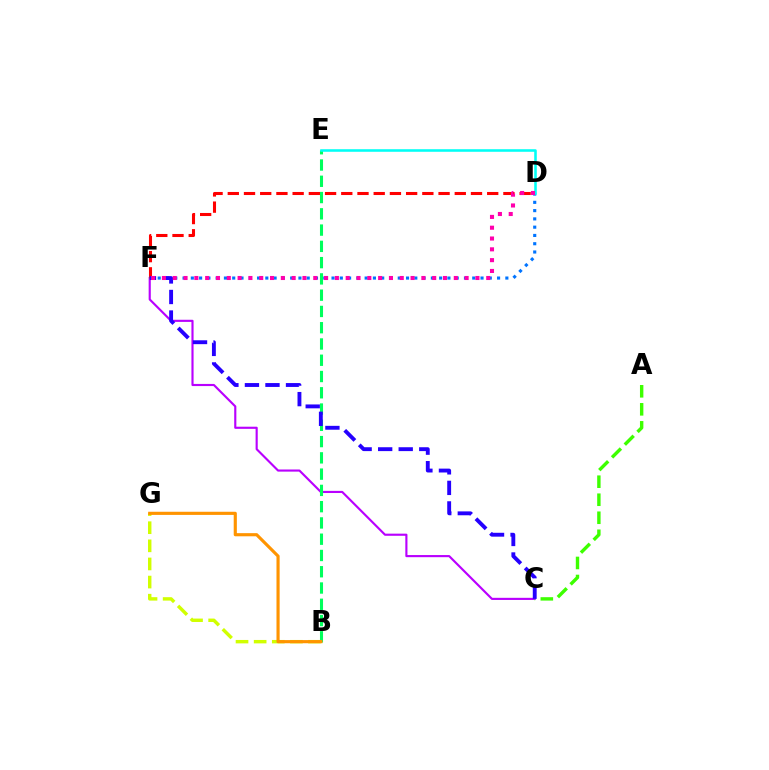{('C', 'F'): [{'color': '#b900ff', 'line_style': 'solid', 'thickness': 1.54}, {'color': '#2500ff', 'line_style': 'dashed', 'thickness': 2.79}], ('D', 'F'): [{'color': '#ff0000', 'line_style': 'dashed', 'thickness': 2.2}, {'color': '#0074ff', 'line_style': 'dotted', 'thickness': 2.25}, {'color': '#ff00ac', 'line_style': 'dotted', 'thickness': 2.94}], ('A', 'C'): [{'color': '#3dff00', 'line_style': 'dashed', 'thickness': 2.45}], ('B', 'E'): [{'color': '#00ff5c', 'line_style': 'dashed', 'thickness': 2.21}], ('B', 'G'): [{'color': '#d1ff00', 'line_style': 'dashed', 'thickness': 2.46}, {'color': '#ff9400', 'line_style': 'solid', 'thickness': 2.26}], ('D', 'E'): [{'color': '#00fff6', 'line_style': 'solid', 'thickness': 1.84}]}